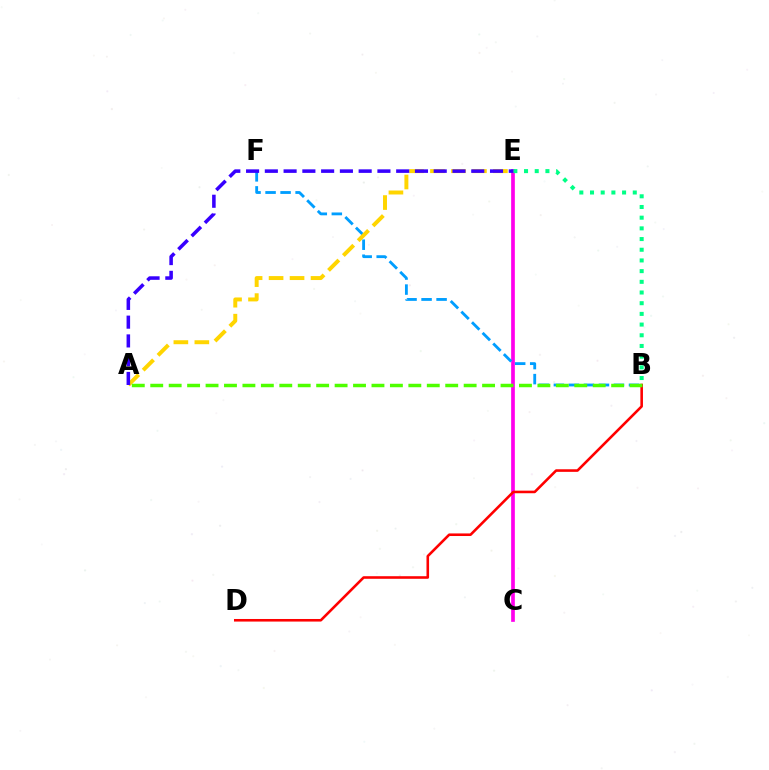{('C', 'E'): [{'color': '#ff00ed', 'line_style': 'solid', 'thickness': 2.66}], ('B', 'F'): [{'color': '#009eff', 'line_style': 'dashed', 'thickness': 2.04}], ('B', 'E'): [{'color': '#00ff86', 'line_style': 'dotted', 'thickness': 2.9}], ('A', 'E'): [{'color': '#ffd500', 'line_style': 'dashed', 'thickness': 2.85}, {'color': '#3700ff', 'line_style': 'dashed', 'thickness': 2.55}], ('B', 'D'): [{'color': '#ff0000', 'line_style': 'solid', 'thickness': 1.86}], ('A', 'B'): [{'color': '#4fff00', 'line_style': 'dashed', 'thickness': 2.5}]}